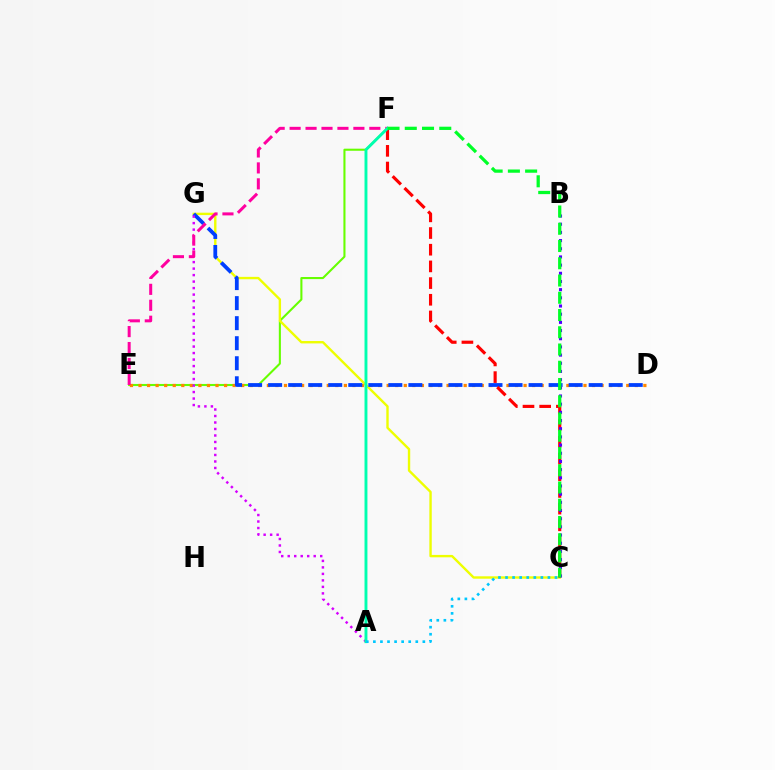{('E', 'F'): [{'color': '#66ff00', 'line_style': 'solid', 'thickness': 1.5}, {'color': '#ff00a0', 'line_style': 'dashed', 'thickness': 2.17}], ('D', 'E'): [{'color': '#ff8800', 'line_style': 'dotted', 'thickness': 2.32}], ('C', 'G'): [{'color': '#eeff00', 'line_style': 'solid', 'thickness': 1.72}], ('D', 'G'): [{'color': '#003fff', 'line_style': 'dashed', 'thickness': 2.72}], ('A', 'G'): [{'color': '#d600ff', 'line_style': 'dotted', 'thickness': 1.77}], ('C', 'F'): [{'color': '#ff0000', 'line_style': 'dashed', 'thickness': 2.27}, {'color': '#00ff27', 'line_style': 'dashed', 'thickness': 2.34}], ('A', 'F'): [{'color': '#00ffaf', 'line_style': 'solid', 'thickness': 2.09}], ('B', 'C'): [{'color': '#4f00ff', 'line_style': 'dotted', 'thickness': 2.22}], ('A', 'C'): [{'color': '#00c7ff', 'line_style': 'dotted', 'thickness': 1.92}]}